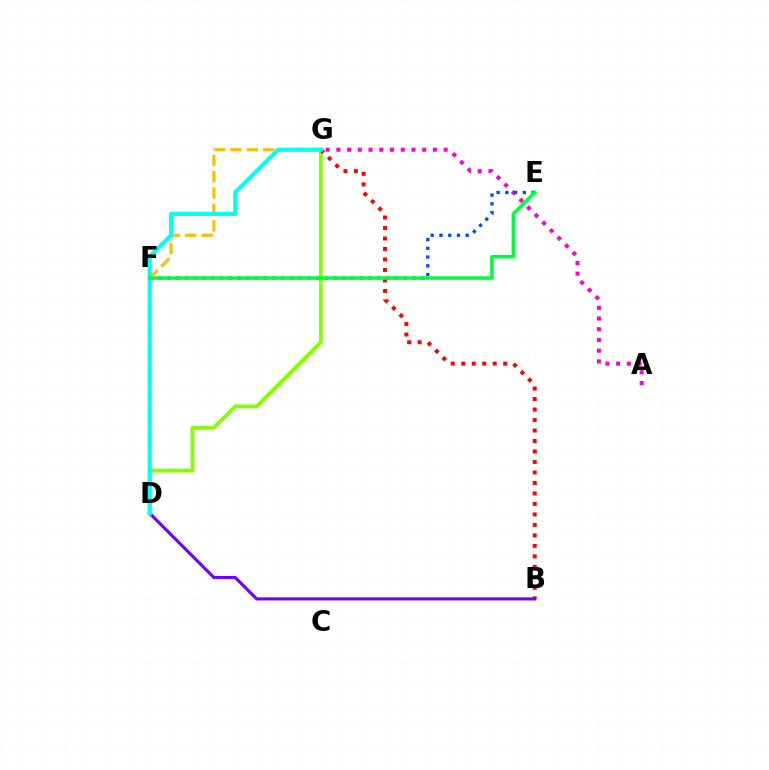{('A', 'G'): [{'color': '#ff00cf', 'line_style': 'dotted', 'thickness': 2.92}], ('D', 'G'): [{'color': '#84ff00', 'line_style': 'solid', 'thickness': 2.76}, {'color': '#00fff6', 'line_style': 'solid', 'thickness': 2.99}], ('E', 'F'): [{'color': '#004bff', 'line_style': 'dotted', 'thickness': 2.37}, {'color': '#00ff39', 'line_style': 'solid', 'thickness': 2.56}], ('B', 'G'): [{'color': '#ff0000', 'line_style': 'dotted', 'thickness': 2.85}], ('B', 'D'): [{'color': '#7200ff', 'line_style': 'solid', 'thickness': 2.23}], ('F', 'G'): [{'color': '#ffbd00', 'line_style': 'dashed', 'thickness': 2.22}]}